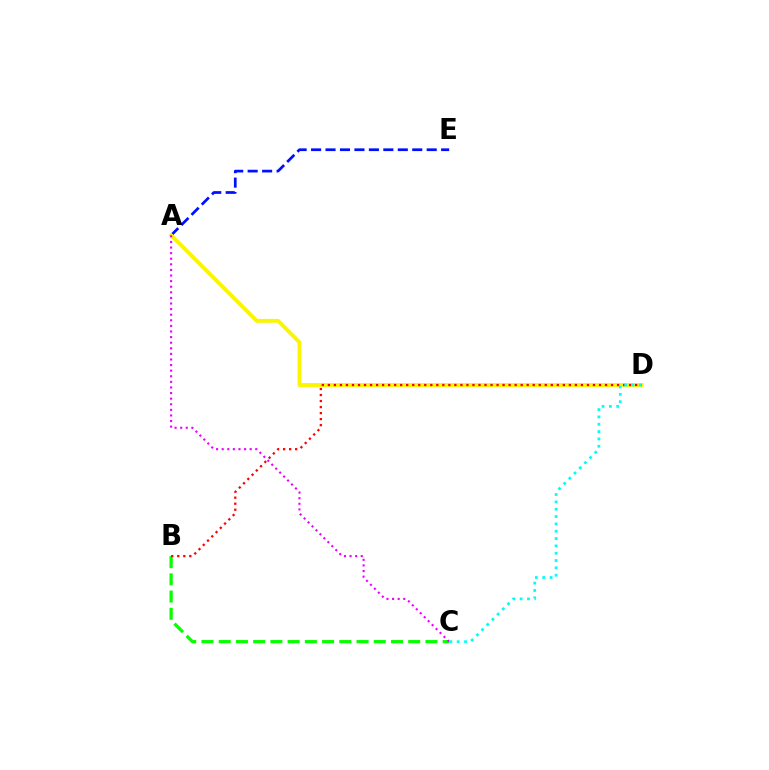{('A', 'E'): [{'color': '#0010ff', 'line_style': 'dashed', 'thickness': 1.96}], ('B', 'C'): [{'color': '#08ff00', 'line_style': 'dashed', 'thickness': 2.34}], ('A', 'D'): [{'color': '#fcf500', 'line_style': 'solid', 'thickness': 2.77}], ('B', 'D'): [{'color': '#ff0000', 'line_style': 'dotted', 'thickness': 1.64}], ('A', 'C'): [{'color': '#ee00ff', 'line_style': 'dotted', 'thickness': 1.52}], ('C', 'D'): [{'color': '#00fff6', 'line_style': 'dotted', 'thickness': 1.99}]}